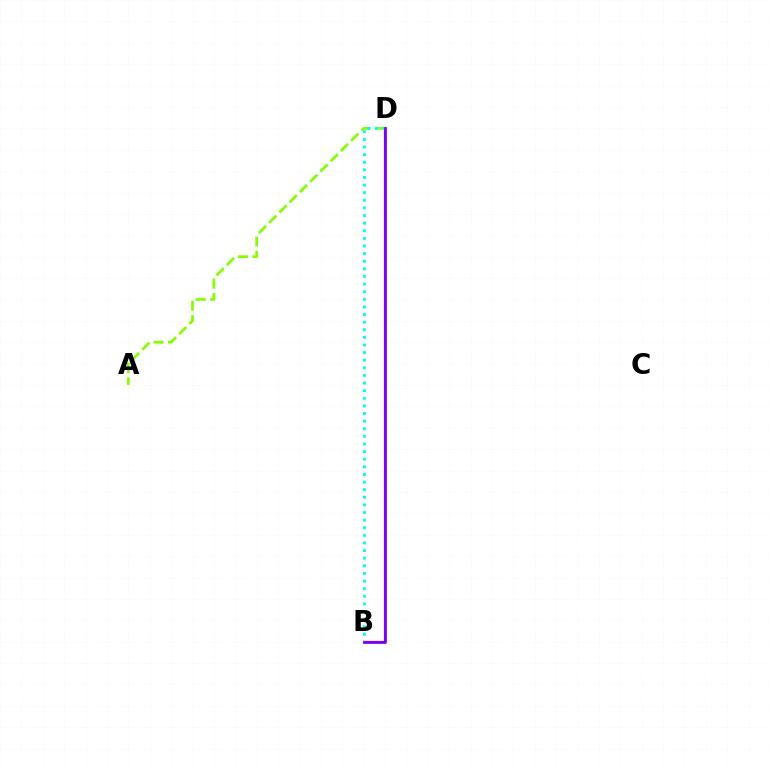{('A', 'D'): [{'color': '#84ff00', 'line_style': 'dashed', 'thickness': 1.97}], ('B', 'D'): [{'color': '#ff0000', 'line_style': 'solid', 'thickness': 1.61}, {'color': '#00fff6', 'line_style': 'dotted', 'thickness': 2.07}, {'color': '#7200ff', 'line_style': 'solid', 'thickness': 1.95}]}